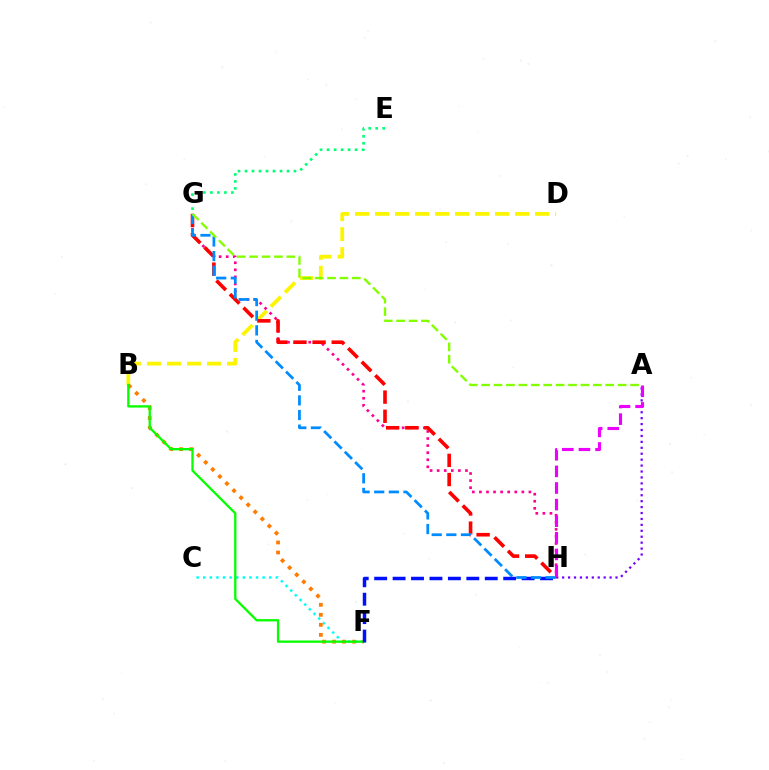{('B', 'D'): [{'color': '#fcf500', 'line_style': 'dashed', 'thickness': 2.72}], ('C', 'F'): [{'color': '#00fff6', 'line_style': 'dotted', 'thickness': 1.79}], ('B', 'F'): [{'color': '#ff7c00', 'line_style': 'dotted', 'thickness': 2.72}, {'color': '#08ff00', 'line_style': 'solid', 'thickness': 1.67}], ('F', 'H'): [{'color': '#0010ff', 'line_style': 'dashed', 'thickness': 2.5}], ('G', 'H'): [{'color': '#ff0094', 'line_style': 'dotted', 'thickness': 1.92}, {'color': '#ff0000', 'line_style': 'dashed', 'thickness': 2.6}, {'color': '#008cff', 'line_style': 'dashed', 'thickness': 1.99}], ('A', 'H'): [{'color': '#7200ff', 'line_style': 'dotted', 'thickness': 1.61}, {'color': '#ee00ff', 'line_style': 'dashed', 'thickness': 2.26}], ('E', 'G'): [{'color': '#00ff74', 'line_style': 'dotted', 'thickness': 1.9}], ('A', 'G'): [{'color': '#84ff00', 'line_style': 'dashed', 'thickness': 1.69}]}